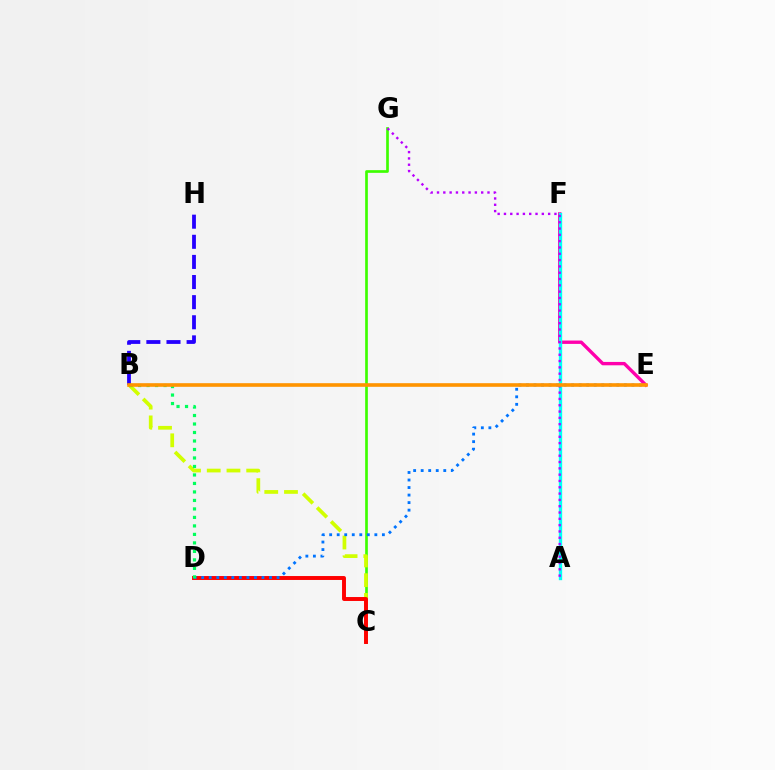{('C', 'G'): [{'color': '#3dff00', 'line_style': 'solid', 'thickness': 1.93}], ('E', 'F'): [{'color': '#ff00ac', 'line_style': 'solid', 'thickness': 2.42}], ('B', 'C'): [{'color': '#d1ff00', 'line_style': 'dashed', 'thickness': 2.68}], ('C', 'D'): [{'color': '#ff0000', 'line_style': 'solid', 'thickness': 2.83}], ('B', 'H'): [{'color': '#2500ff', 'line_style': 'dashed', 'thickness': 2.73}], ('A', 'F'): [{'color': '#00fff6', 'line_style': 'solid', 'thickness': 2.41}], ('A', 'G'): [{'color': '#b900ff', 'line_style': 'dotted', 'thickness': 1.71}], ('D', 'E'): [{'color': '#0074ff', 'line_style': 'dotted', 'thickness': 2.05}], ('B', 'D'): [{'color': '#00ff5c', 'line_style': 'dotted', 'thickness': 2.31}], ('B', 'E'): [{'color': '#ff9400', 'line_style': 'solid', 'thickness': 2.61}]}